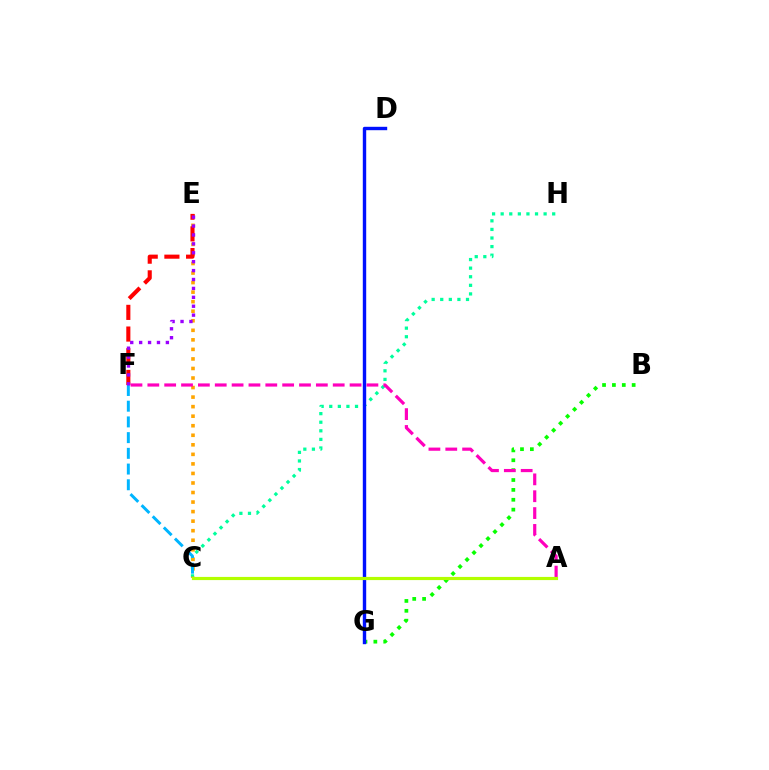{('C', 'H'): [{'color': '#00ff9d', 'line_style': 'dotted', 'thickness': 2.33}], ('C', 'E'): [{'color': '#ffa500', 'line_style': 'dotted', 'thickness': 2.59}], ('B', 'G'): [{'color': '#08ff00', 'line_style': 'dotted', 'thickness': 2.68}], ('D', 'G'): [{'color': '#0010ff', 'line_style': 'solid', 'thickness': 2.44}], ('E', 'F'): [{'color': '#ff0000', 'line_style': 'dashed', 'thickness': 2.95}, {'color': '#9b00ff', 'line_style': 'dotted', 'thickness': 2.42}], ('C', 'F'): [{'color': '#00b5ff', 'line_style': 'dashed', 'thickness': 2.13}], ('A', 'F'): [{'color': '#ff00bd', 'line_style': 'dashed', 'thickness': 2.29}], ('A', 'C'): [{'color': '#b3ff00', 'line_style': 'solid', 'thickness': 2.28}]}